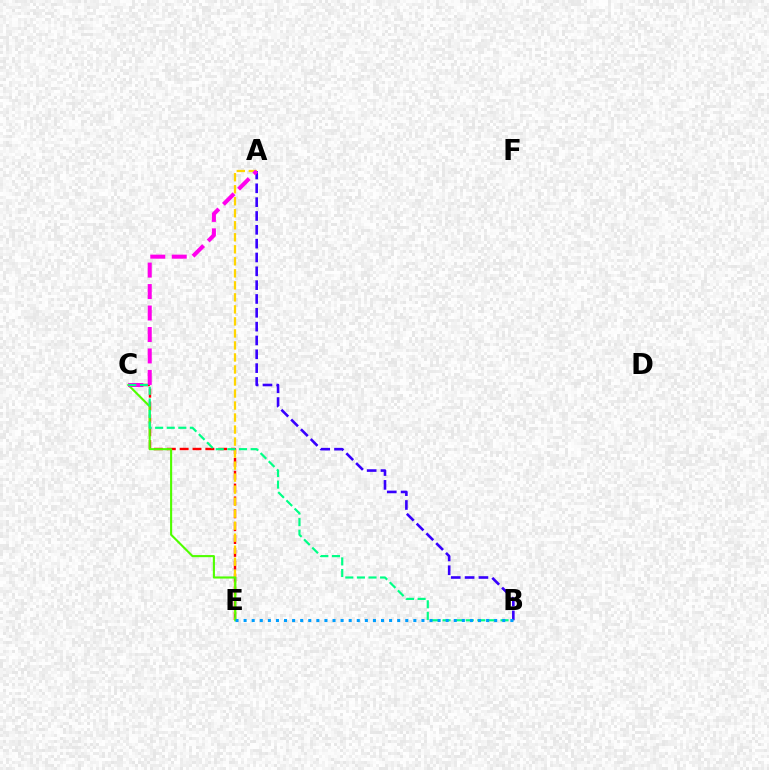{('C', 'E'): [{'color': '#ff0000', 'line_style': 'dashed', 'thickness': 1.75}, {'color': '#4fff00', 'line_style': 'solid', 'thickness': 1.52}], ('A', 'E'): [{'color': '#ffd500', 'line_style': 'dashed', 'thickness': 1.63}], ('A', 'B'): [{'color': '#3700ff', 'line_style': 'dashed', 'thickness': 1.88}], ('A', 'C'): [{'color': '#ff00ed', 'line_style': 'dashed', 'thickness': 2.92}], ('B', 'C'): [{'color': '#00ff86', 'line_style': 'dashed', 'thickness': 1.57}], ('B', 'E'): [{'color': '#009eff', 'line_style': 'dotted', 'thickness': 2.2}]}